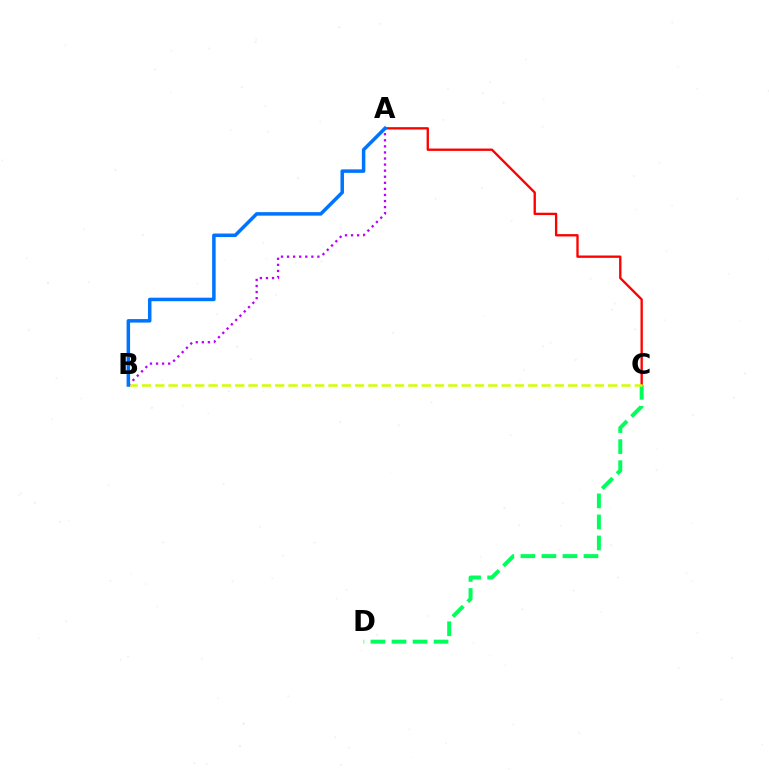{('A', 'C'): [{'color': '#ff0000', 'line_style': 'solid', 'thickness': 1.69}], ('C', 'D'): [{'color': '#00ff5c', 'line_style': 'dashed', 'thickness': 2.86}], ('B', 'C'): [{'color': '#d1ff00', 'line_style': 'dashed', 'thickness': 1.81}], ('A', 'B'): [{'color': '#b900ff', 'line_style': 'dotted', 'thickness': 1.65}, {'color': '#0074ff', 'line_style': 'solid', 'thickness': 2.52}]}